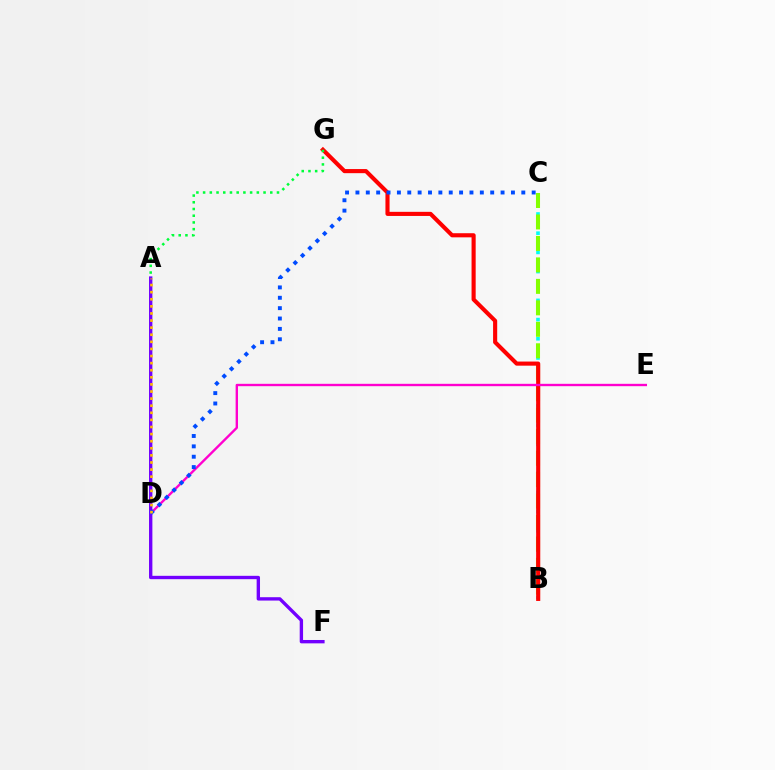{('B', 'C'): [{'color': '#00fff6', 'line_style': 'dotted', 'thickness': 2.61}, {'color': '#84ff00', 'line_style': 'dashed', 'thickness': 2.92}], ('B', 'G'): [{'color': '#ff0000', 'line_style': 'solid', 'thickness': 2.96}], ('A', 'G'): [{'color': '#00ff39', 'line_style': 'dotted', 'thickness': 1.82}], ('D', 'E'): [{'color': '#ff00cf', 'line_style': 'solid', 'thickness': 1.71}], ('A', 'F'): [{'color': '#7200ff', 'line_style': 'solid', 'thickness': 2.42}], ('C', 'D'): [{'color': '#004bff', 'line_style': 'dotted', 'thickness': 2.82}], ('A', 'D'): [{'color': '#ffbd00', 'line_style': 'dotted', 'thickness': 1.93}]}